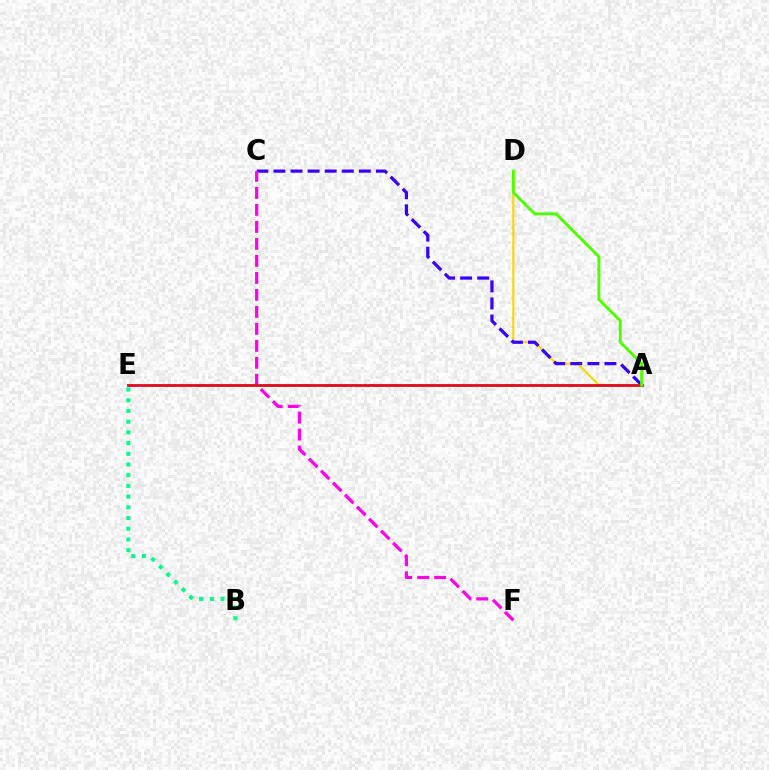{('A', 'D'): [{'color': '#ffd500', 'line_style': 'solid', 'thickness': 1.53}, {'color': '#4fff00', 'line_style': 'solid', 'thickness': 2.11}], ('B', 'E'): [{'color': '#00ff86', 'line_style': 'dotted', 'thickness': 2.91}], ('A', 'C'): [{'color': '#3700ff', 'line_style': 'dashed', 'thickness': 2.32}], ('C', 'F'): [{'color': '#ff00ed', 'line_style': 'dashed', 'thickness': 2.31}], ('A', 'E'): [{'color': '#009eff', 'line_style': 'solid', 'thickness': 1.97}, {'color': '#ff0000', 'line_style': 'solid', 'thickness': 1.82}]}